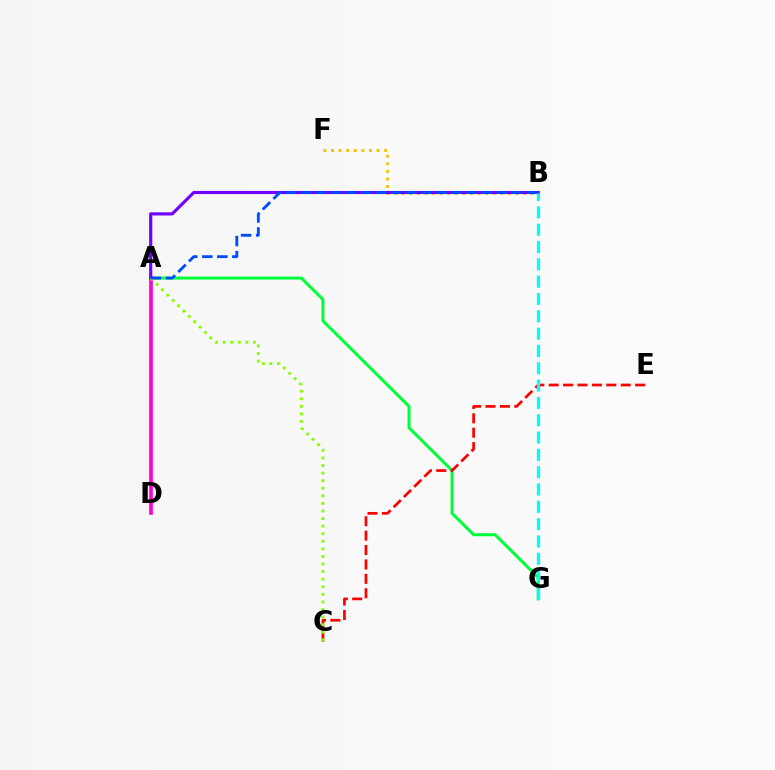{('B', 'F'): [{'color': '#ffbd00', 'line_style': 'dotted', 'thickness': 2.06}], ('A', 'G'): [{'color': '#00ff39', 'line_style': 'solid', 'thickness': 2.16}], ('A', 'D'): [{'color': '#ff00cf', 'line_style': 'solid', 'thickness': 2.62}], ('C', 'E'): [{'color': '#ff0000', 'line_style': 'dashed', 'thickness': 1.96}], ('A', 'B'): [{'color': '#7200ff', 'line_style': 'solid', 'thickness': 2.27}, {'color': '#004bff', 'line_style': 'dashed', 'thickness': 2.04}], ('A', 'C'): [{'color': '#84ff00', 'line_style': 'dotted', 'thickness': 2.06}], ('B', 'G'): [{'color': '#00fff6', 'line_style': 'dashed', 'thickness': 2.35}]}